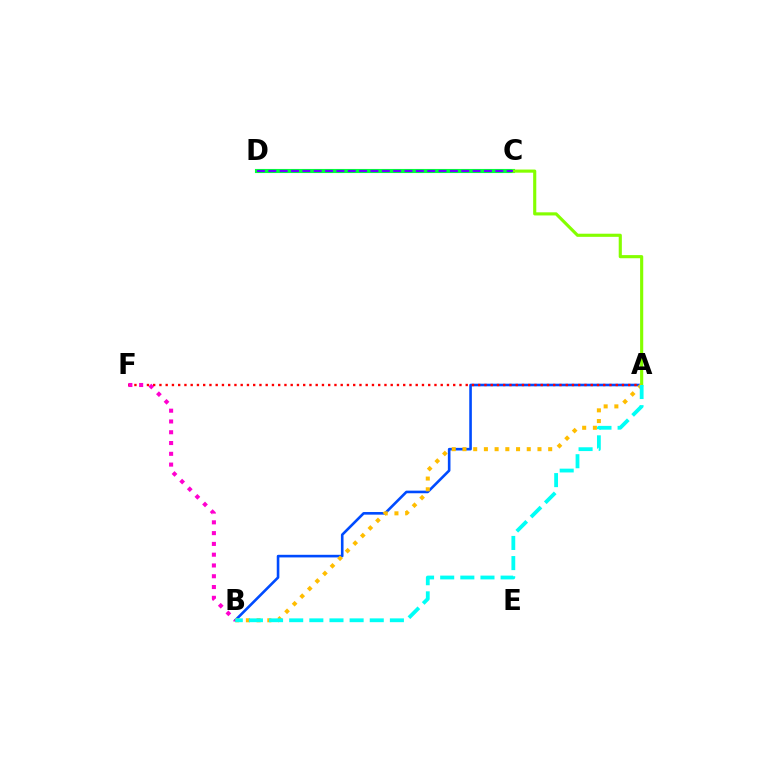{('A', 'B'): [{'color': '#004bff', 'line_style': 'solid', 'thickness': 1.88}, {'color': '#ffbd00', 'line_style': 'dotted', 'thickness': 2.91}, {'color': '#00fff6', 'line_style': 'dashed', 'thickness': 2.74}], ('C', 'D'): [{'color': '#00ff39', 'line_style': 'solid', 'thickness': 2.95}, {'color': '#7200ff', 'line_style': 'dashed', 'thickness': 1.54}], ('A', 'F'): [{'color': '#ff0000', 'line_style': 'dotted', 'thickness': 1.7}], ('B', 'F'): [{'color': '#ff00cf', 'line_style': 'dotted', 'thickness': 2.93}], ('A', 'C'): [{'color': '#84ff00', 'line_style': 'solid', 'thickness': 2.26}]}